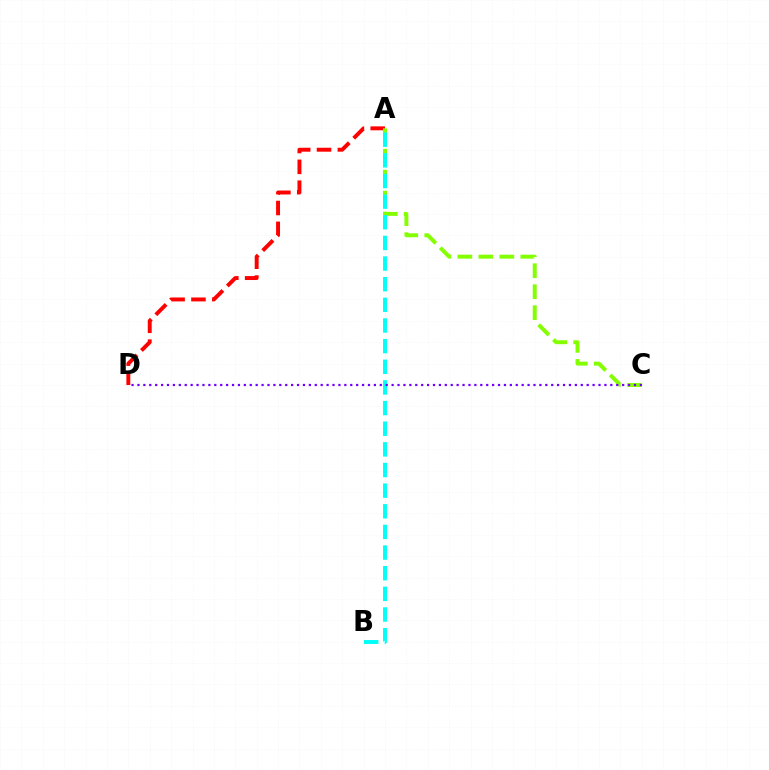{('A', 'D'): [{'color': '#ff0000', 'line_style': 'dashed', 'thickness': 2.83}], ('A', 'C'): [{'color': '#84ff00', 'line_style': 'dashed', 'thickness': 2.85}], ('A', 'B'): [{'color': '#00fff6', 'line_style': 'dashed', 'thickness': 2.8}], ('C', 'D'): [{'color': '#7200ff', 'line_style': 'dotted', 'thickness': 1.61}]}